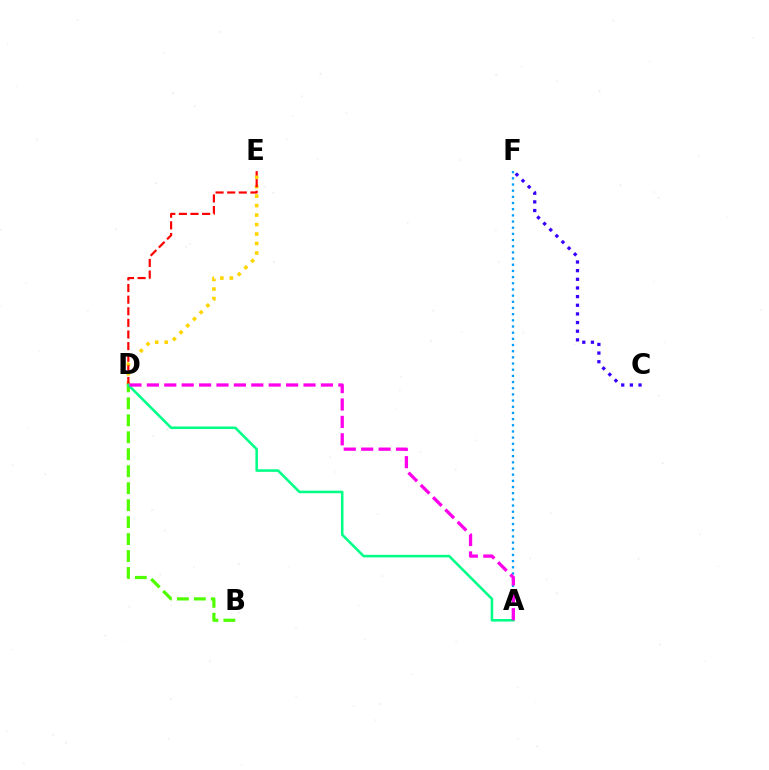{('D', 'E'): [{'color': '#ffd500', 'line_style': 'dotted', 'thickness': 2.57}, {'color': '#ff0000', 'line_style': 'dashed', 'thickness': 1.58}], ('A', 'F'): [{'color': '#009eff', 'line_style': 'dotted', 'thickness': 1.68}], ('B', 'D'): [{'color': '#4fff00', 'line_style': 'dashed', 'thickness': 2.31}], ('A', 'D'): [{'color': '#00ff86', 'line_style': 'solid', 'thickness': 1.84}, {'color': '#ff00ed', 'line_style': 'dashed', 'thickness': 2.36}], ('C', 'F'): [{'color': '#3700ff', 'line_style': 'dotted', 'thickness': 2.35}]}